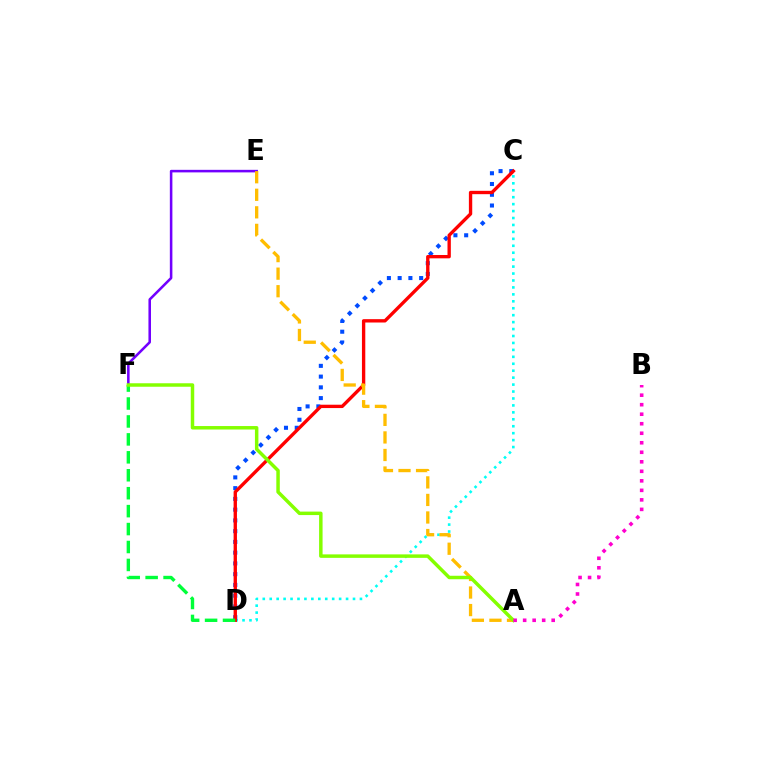{('C', 'D'): [{'color': '#00fff6', 'line_style': 'dotted', 'thickness': 1.89}, {'color': '#004bff', 'line_style': 'dotted', 'thickness': 2.92}, {'color': '#ff0000', 'line_style': 'solid', 'thickness': 2.41}], ('E', 'F'): [{'color': '#7200ff', 'line_style': 'solid', 'thickness': 1.84}], ('D', 'F'): [{'color': '#00ff39', 'line_style': 'dashed', 'thickness': 2.44}], ('A', 'E'): [{'color': '#ffbd00', 'line_style': 'dashed', 'thickness': 2.38}], ('A', 'F'): [{'color': '#84ff00', 'line_style': 'solid', 'thickness': 2.5}], ('A', 'B'): [{'color': '#ff00cf', 'line_style': 'dotted', 'thickness': 2.59}]}